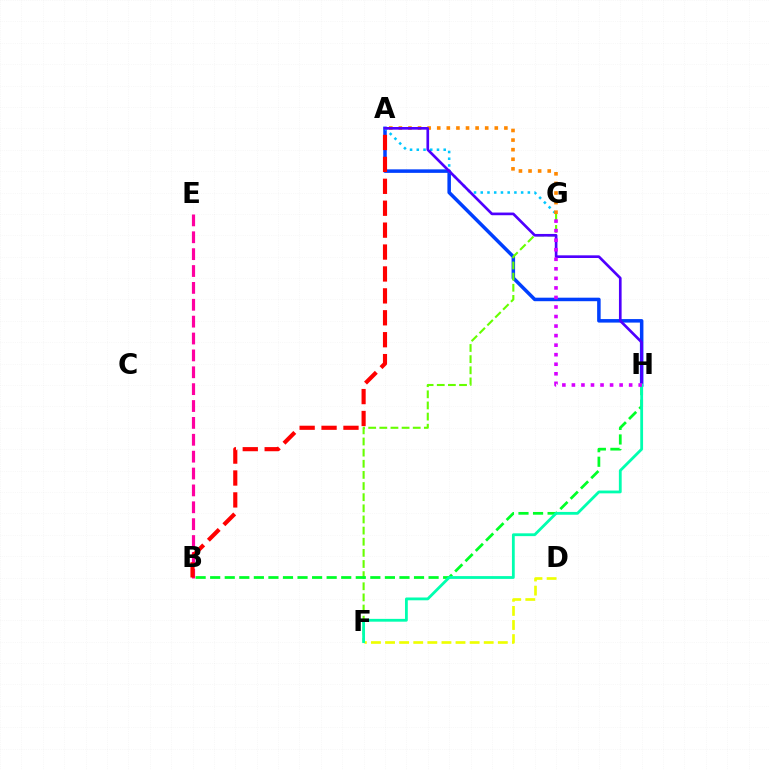{('D', 'F'): [{'color': '#eeff00', 'line_style': 'dashed', 'thickness': 1.91}], ('A', 'H'): [{'color': '#003fff', 'line_style': 'solid', 'thickness': 2.53}, {'color': '#4f00ff', 'line_style': 'solid', 'thickness': 1.92}], ('A', 'G'): [{'color': '#00c7ff', 'line_style': 'dotted', 'thickness': 1.83}, {'color': '#ff8800', 'line_style': 'dotted', 'thickness': 2.61}], ('F', 'G'): [{'color': '#66ff00', 'line_style': 'dashed', 'thickness': 1.51}], ('B', 'E'): [{'color': '#ff00a0', 'line_style': 'dashed', 'thickness': 2.29}], ('B', 'H'): [{'color': '#00ff27', 'line_style': 'dashed', 'thickness': 1.98}], ('F', 'H'): [{'color': '#00ffaf', 'line_style': 'solid', 'thickness': 2.02}], ('A', 'B'): [{'color': '#ff0000', 'line_style': 'dashed', 'thickness': 2.98}], ('G', 'H'): [{'color': '#d600ff', 'line_style': 'dotted', 'thickness': 2.59}]}